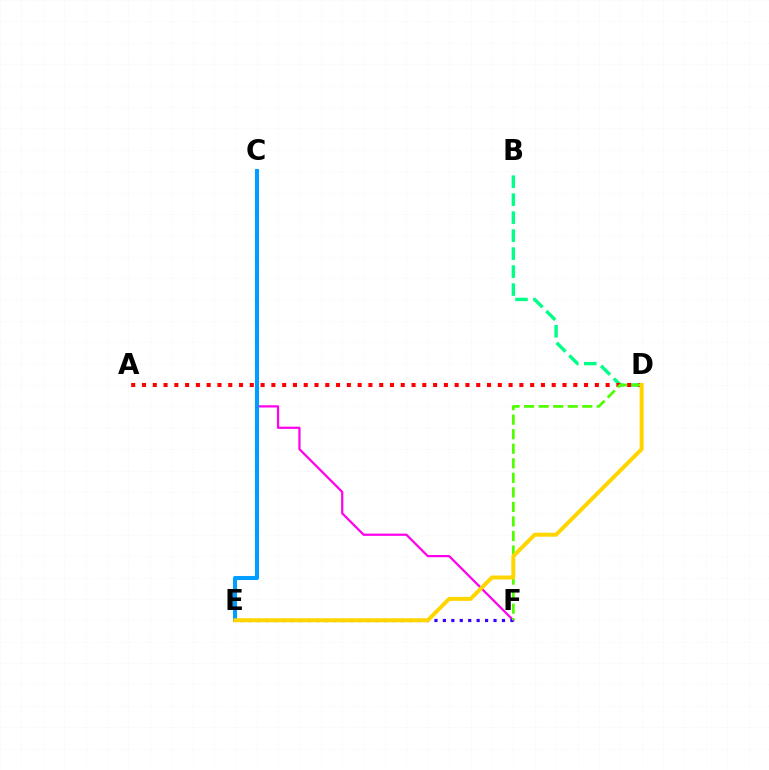{('B', 'D'): [{'color': '#00ff86', 'line_style': 'dashed', 'thickness': 2.44}], ('C', 'F'): [{'color': '#ff00ed', 'line_style': 'solid', 'thickness': 1.61}], ('E', 'F'): [{'color': '#3700ff', 'line_style': 'dotted', 'thickness': 2.29}], ('A', 'D'): [{'color': '#ff0000', 'line_style': 'dotted', 'thickness': 2.93}], ('C', 'E'): [{'color': '#009eff', 'line_style': 'solid', 'thickness': 2.92}], ('D', 'F'): [{'color': '#4fff00', 'line_style': 'dashed', 'thickness': 1.98}], ('D', 'E'): [{'color': '#ffd500', 'line_style': 'solid', 'thickness': 2.86}]}